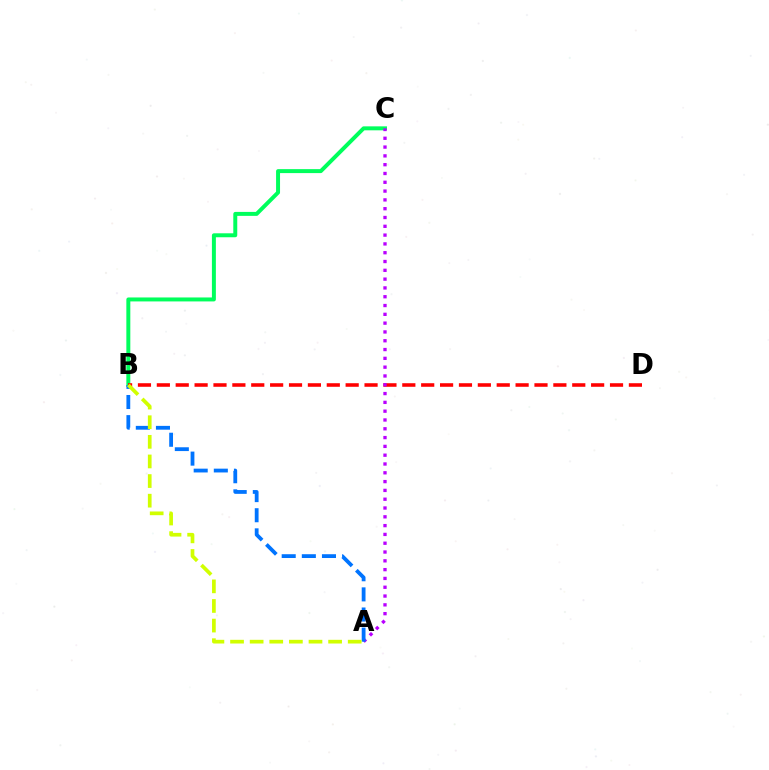{('B', 'C'): [{'color': '#00ff5c', 'line_style': 'solid', 'thickness': 2.85}], ('B', 'D'): [{'color': '#ff0000', 'line_style': 'dashed', 'thickness': 2.57}], ('A', 'C'): [{'color': '#b900ff', 'line_style': 'dotted', 'thickness': 2.39}], ('A', 'B'): [{'color': '#0074ff', 'line_style': 'dashed', 'thickness': 2.73}, {'color': '#d1ff00', 'line_style': 'dashed', 'thickness': 2.66}]}